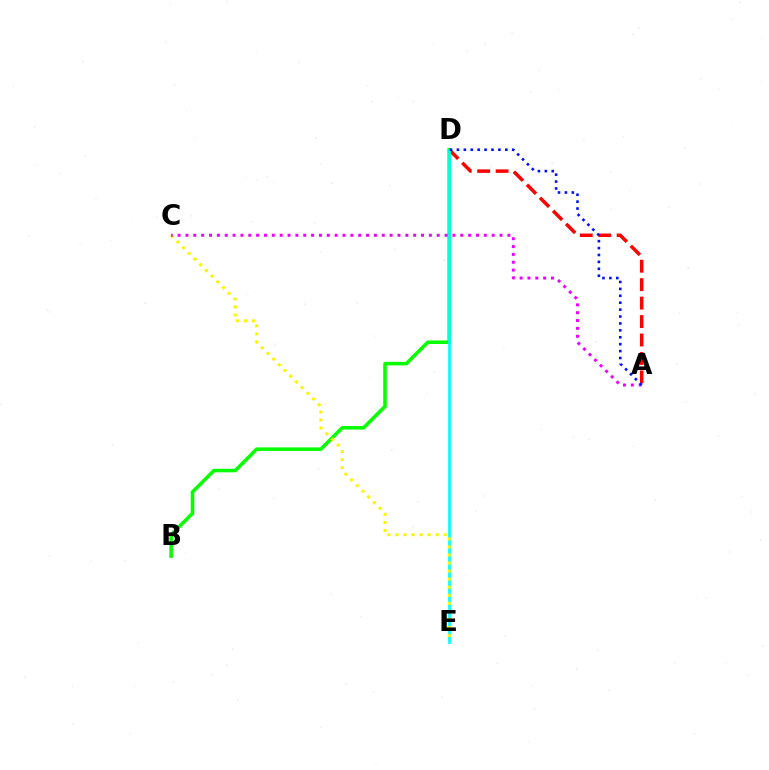{('A', 'D'): [{'color': '#ff0000', 'line_style': 'dashed', 'thickness': 2.51}, {'color': '#0010ff', 'line_style': 'dotted', 'thickness': 1.88}], ('B', 'D'): [{'color': '#08ff00', 'line_style': 'solid', 'thickness': 2.56}], ('D', 'E'): [{'color': '#00fff6', 'line_style': 'solid', 'thickness': 1.94}], ('C', 'E'): [{'color': '#fcf500', 'line_style': 'dotted', 'thickness': 2.19}], ('A', 'C'): [{'color': '#ee00ff', 'line_style': 'dotted', 'thickness': 2.13}]}